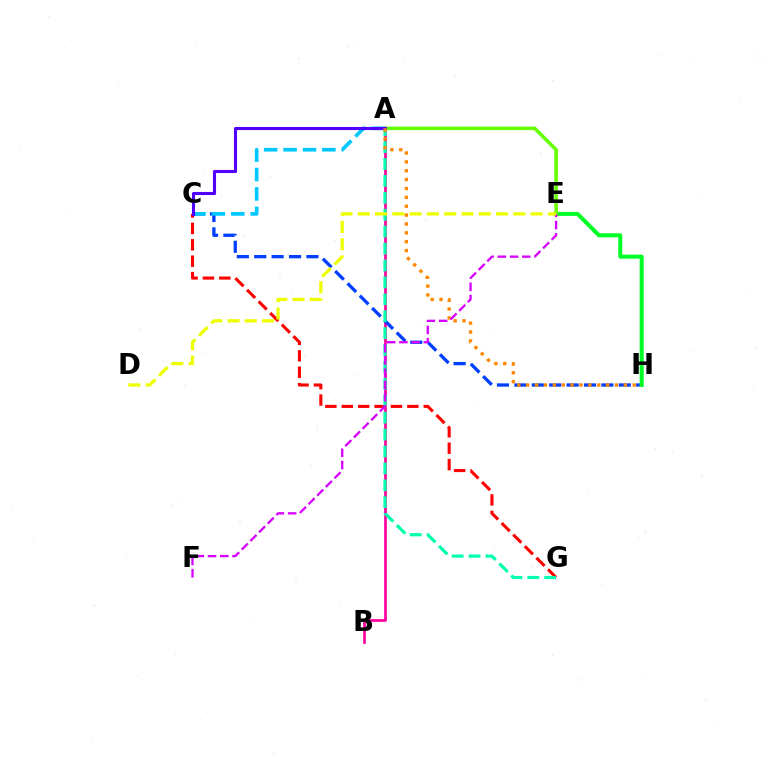{('A', 'B'): [{'color': '#ff00a0', 'line_style': 'solid', 'thickness': 1.95}], ('C', 'H'): [{'color': '#003fff', 'line_style': 'dashed', 'thickness': 2.36}], ('E', 'H'): [{'color': '#00ff27', 'line_style': 'solid', 'thickness': 2.9}], ('C', 'G'): [{'color': '#ff0000', 'line_style': 'dashed', 'thickness': 2.23}], ('A', 'E'): [{'color': '#66ff00', 'line_style': 'solid', 'thickness': 2.55}], ('A', 'G'): [{'color': '#00ffaf', 'line_style': 'dashed', 'thickness': 2.3}], ('A', 'C'): [{'color': '#00c7ff', 'line_style': 'dashed', 'thickness': 2.64}, {'color': '#4f00ff', 'line_style': 'solid', 'thickness': 2.22}], ('A', 'H'): [{'color': '#ff8800', 'line_style': 'dotted', 'thickness': 2.41}], ('E', 'F'): [{'color': '#d600ff', 'line_style': 'dashed', 'thickness': 1.66}], ('D', 'E'): [{'color': '#eeff00', 'line_style': 'dashed', 'thickness': 2.35}]}